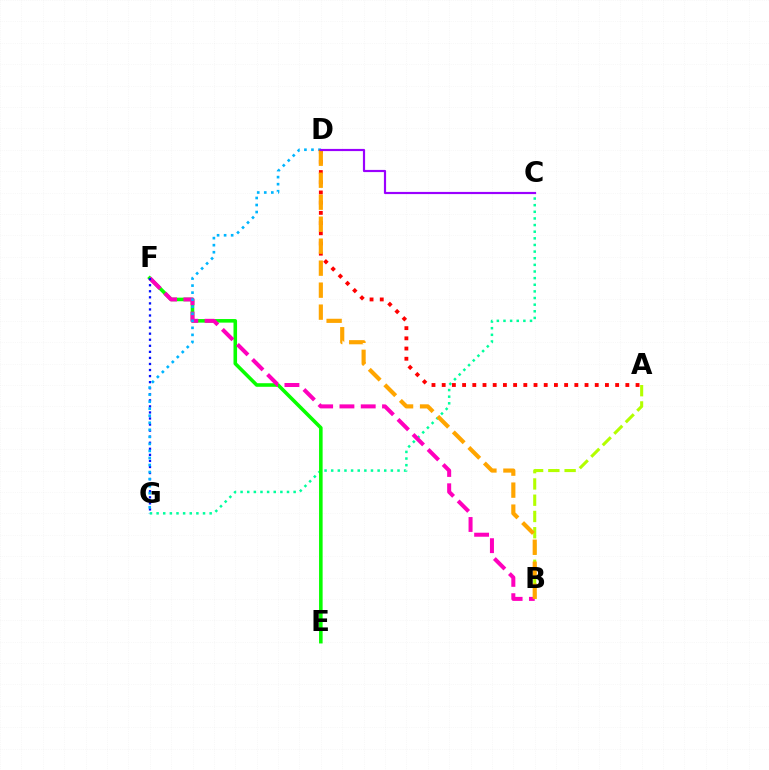{('C', 'G'): [{'color': '#00ff9d', 'line_style': 'dotted', 'thickness': 1.8}], ('E', 'F'): [{'color': '#08ff00', 'line_style': 'solid', 'thickness': 2.57}], ('A', 'B'): [{'color': '#b3ff00', 'line_style': 'dashed', 'thickness': 2.21}], ('B', 'F'): [{'color': '#ff00bd', 'line_style': 'dashed', 'thickness': 2.89}], ('F', 'G'): [{'color': '#0010ff', 'line_style': 'dotted', 'thickness': 1.65}], ('D', 'G'): [{'color': '#00b5ff', 'line_style': 'dotted', 'thickness': 1.91}], ('A', 'D'): [{'color': '#ff0000', 'line_style': 'dotted', 'thickness': 2.77}], ('B', 'D'): [{'color': '#ffa500', 'line_style': 'dashed', 'thickness': 2.99}], ('C', 'D'): [{'color': '#9b00ff', 'line_style': 'solid', 'thickness': 1.57}]}